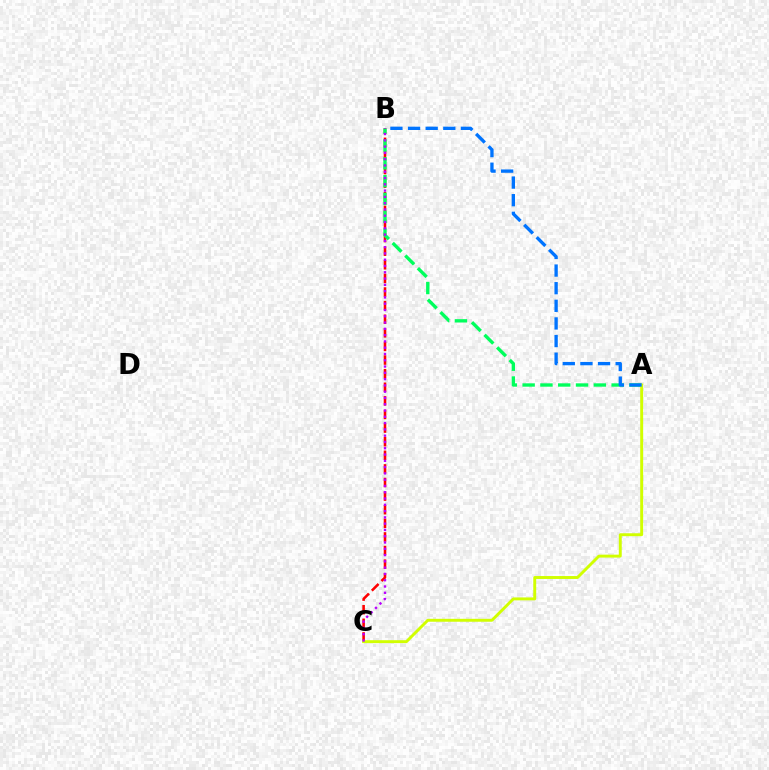{('B', 'C'): [{'color': '#ff0000', 'line_style': 'dashed', 'thickness': 1.85}, {'color': '#b900ff', 'line_style': 'dotted', 'thickness': 1.71}], ('A', 'B'): [{'color': '#00ff5c', 'line_style': 'dashed', 'thickness': 2.42}, {'color': '#0074ff', 'line_style': 'dashed', 'thickness': 2.39}], ('A', 'C'): [{'color': '#d1ff00', 'line_style': 'solid', 'thickness': 2.1}]}